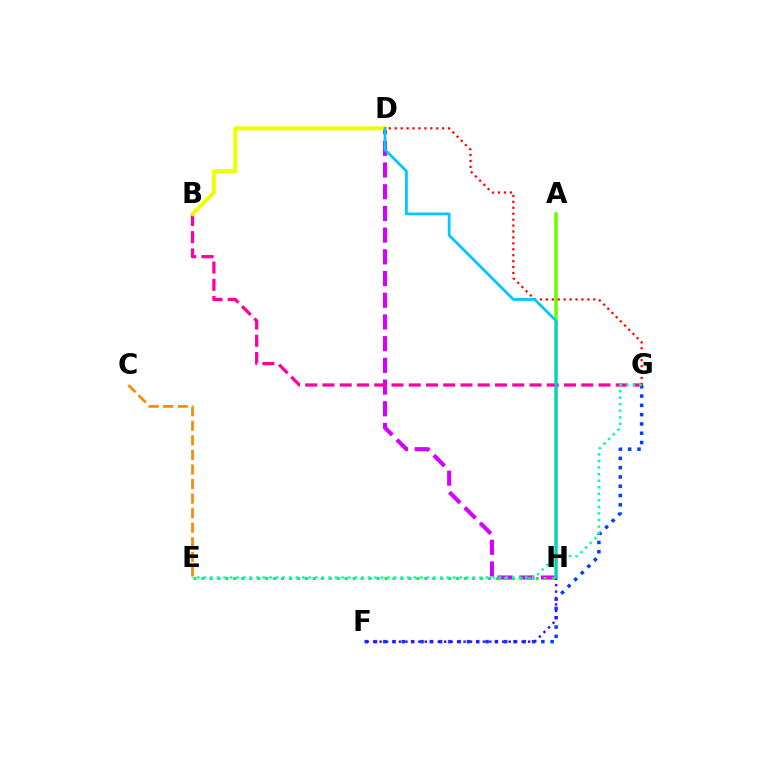{('D', 'H'): [{'color': '#d600ff', 'line_style': 'dashed', 'thickness': 2.95}, {'color': '#00c7ff', 'line_style': 'solid', 'thickness': 1.99}], ('E', 'H'): [{'color': '#00ff27', 'line_style': 'dotted', 'thickness': 2.16}], ('A', 'H'): [{'color': '#66ff00', 'line_style': 'solid', 'thickness': 2.53}], ('F', 'G'): [{'color': '#003fff', 'line_style': 'dotted', 'thickness': 2.53}], ('B', 'G'): [{'color': '#ff00a0', 'line_style': 'dashed', 'thickness': 2.34}], ('D', 'G'): [{'color': '#ff0000', 'line_style': 'dotted', 'thickness': 1.61}], ('C', 'E'): [{'color': '#ff8800', 'line_style': 'dashed', 'thickness': 1.98}], ('E', 'G'): [{'color': '#00ffaf', 'line_style': 'dotted', 'thickness': 1.78}], ('B', 'D'): [{'color': '#eeff00', 'line_style': 'solid', 'thickness': 2.87}], ('F', 'H'): [{'color': '#4f00ff', 'line_style': 'dotted', 'thickness': 1.75}]}